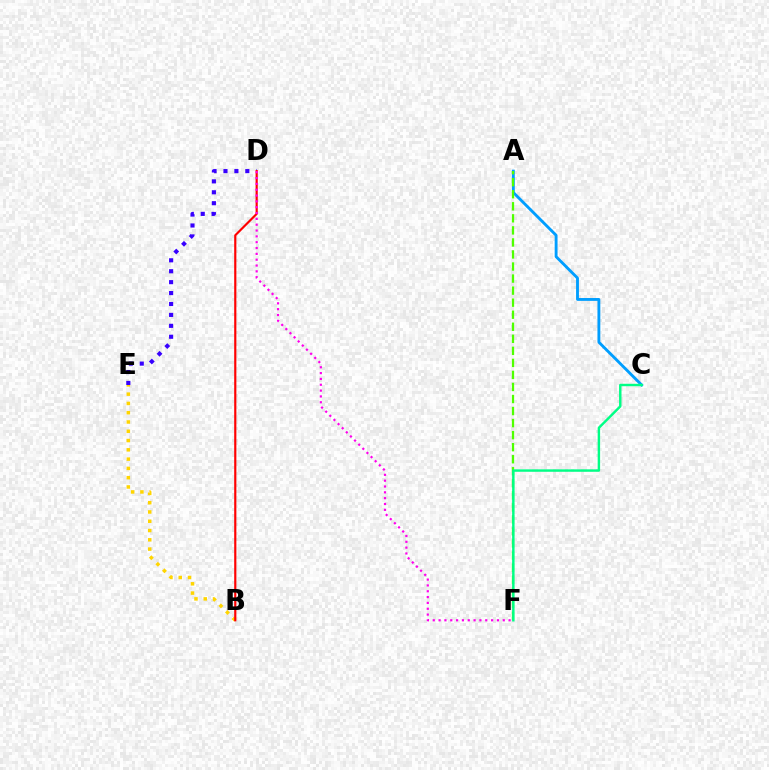{('B', 'E'): [{'color': '#ffd500', 'line_style': 'dotted', 'thickness': 2.52}], ('A', 'C'): [{'color': '#009eff', 'line_style': 'solid', 'thickness': 2.06}], ('A', 'F'): [{'color': '#4fff00', 'line_style': 'dashed', 'thickness': 1.64}], ('C', 'F'): [{'color': '#00ff86', 'line_style': 'solid', 'thickness': 1.76}], ('D', 'E'): [{'color': '#3700ff', 'line_style': 'dotted', 'thickness': 2.97}], ('B', 'D'): [{'color': '#ff0000', 'line_style': 'solid', 'thickness': 1.56}], ('D', 'F'): [{'color': '#ff00ed', 'line_style': 'dotted', 'thickness': 1.58}]}